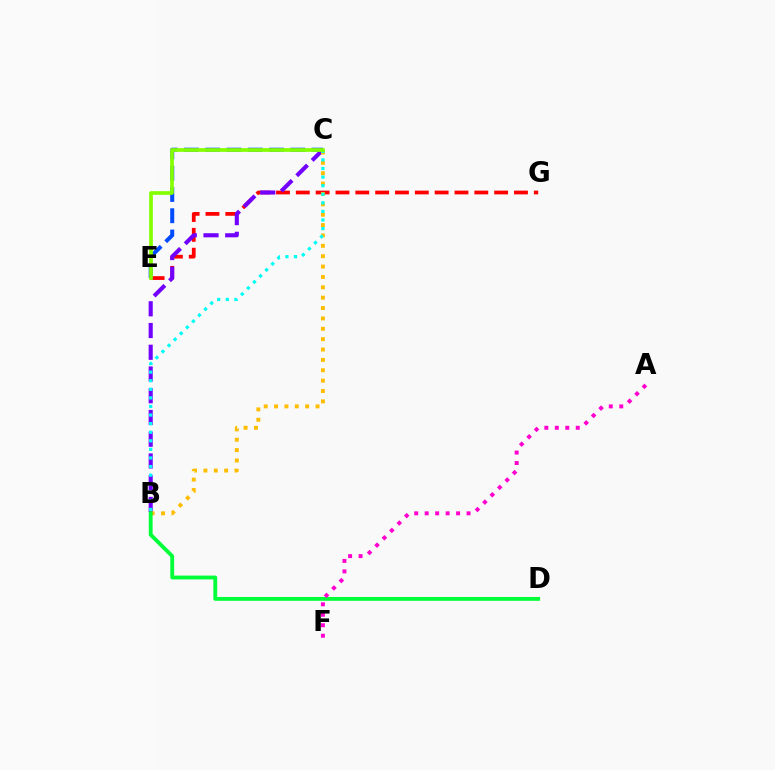{('E', 'G'): [{'color': '#ff0000', 'line_style': 'dashed', 'thickness': 2.69}], ('B', 'C'): [{'color': '#7200ff', 'line_style': 'dashed', 'thickness': 2.95}, {'color': '#ffbd00', 'line_style': 'dotted', 'thickness': 2.82}, {'color': '#00fff6', 'line_style': 'dotted', 'thickness': 2.33}], ('C', 'E'): [{'color': '#004bff', 'line_style': 'dashed', 'thickness': 2.89}, {'color': '#84ff00', 'line_style': 'solid', 'thickness': 2.66}], ('B', 'D'): [{'color': '#00ff39', 'line_style': 'solid', 'thickness': 2.77}], ('A', 'F'): [{'color': '#ff00cf', 'line_style': 'dotted', 'thickness': 2.84}]}